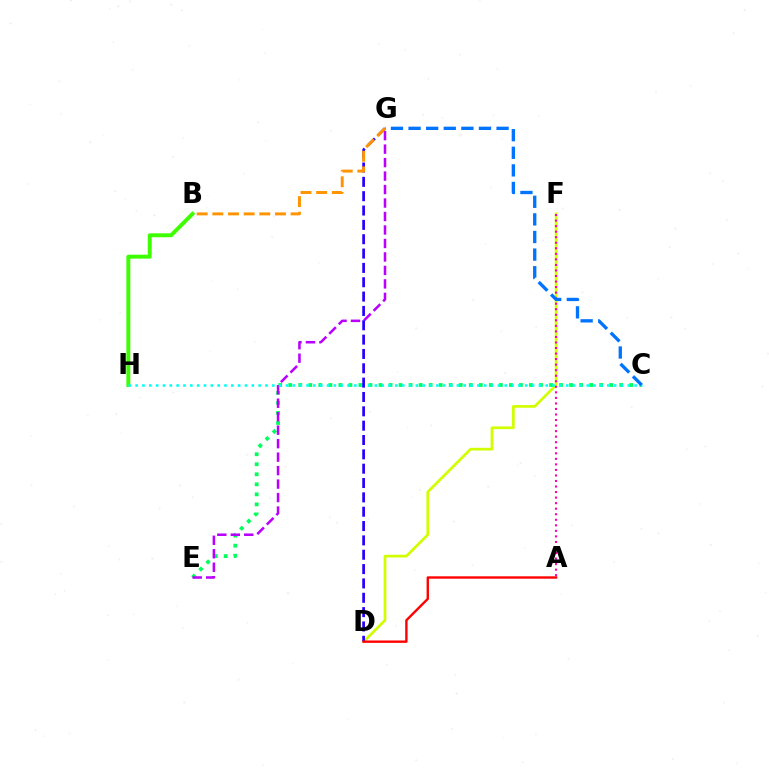{('C', 'E'): [{'color': '#00ff5c', 'line_style': 'dotted', 'thickness': 2.73}], ('B', 'H'): [{'color': '#3dff00', 'line_style': 'solid', 'thickness': 2.82}], ('D', 'F'): [{'color': '#d1ff00', 'line_style': 'solid', 'thickness': 1.96}], ('E', 'G'): [{'color': '#b900ff', 'line_style': 'dashed', 'thickness': 1.83}], ('A', 'F'): [{'color': '#ff00ac', 'line_style': 'dotted', 'thickness': 1.51}], ('C', 'H'): [{'color': '#00fff6', 'line_style': 'dotted', 'thickness': 1.86}], ('D', 'G'): [{'color': '#2500ff', 'line_style': 'dashed', 'thickness': 1.95}], ('A', 'D'): [{'color': '#ff0000', 'line_style': 'solid', 'thickness': 1.71}], ('C', 'G'): [{'color': '#0074ff', 'line_style': 'dashed', 'thickness': 2.39}], ('B', 'G'): [{'color': '#ff9400', 'line_style': 'dashed', 'thickness': 2.13}]}